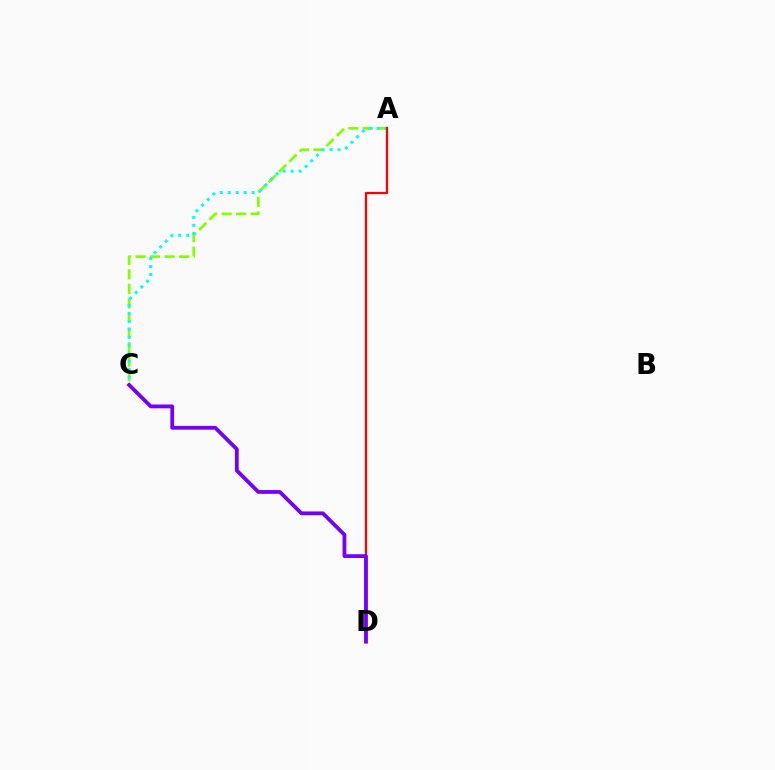{('A', 'C'): [{'color': '#84ff00', 'line_style': 'dashed', 'thickness': 1.98}, {'color': '#00fff6', 'line_style': 'dotted', 'thickness': 2.16}], ('A', 'D'): [{'color': '#ff0000', 'line_style': 'solid', 'thickness': 1.62}], ('C', 'D'): [{'color': '#7200ff', 'line_style': 'solid', 'thickness': 2.73}]}